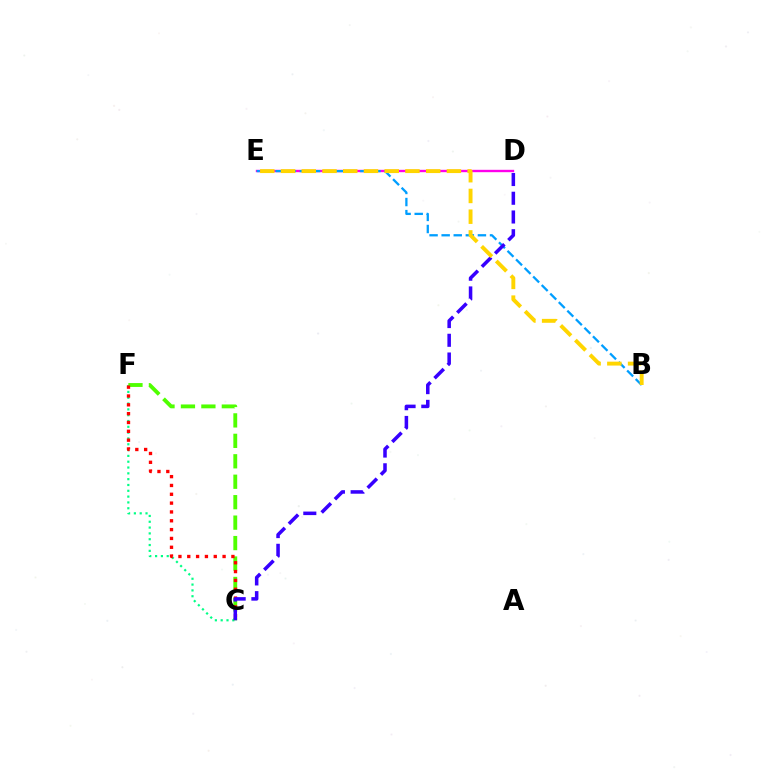{('D', 'E'): [{'color': '#ff00ed', 'line_style': 'solid', 'thickness': 1.71}], ('C', 'F'): [{'color': '#00ff86', 'line_style': 'dotted', 'thickness': 1.58}, {'color': '#4fff00', 'line_style': 'dashed', 'thickness': 2.78}, {'color': '#ff0000', 'line_style': 'dotted', 'thickness': 2.4}], ('B', 'E'): [{'color': '#009eff', 'line_style': 'dashed', 'thickness': 1.64}, {'color': '#ffd500', 'line_style': 'dashed', 'thickness': 2.82}], ('C', 'D'): [{'color': '#3700ff', 'line_style': 'dashed', 'thickness': 2.55}]}